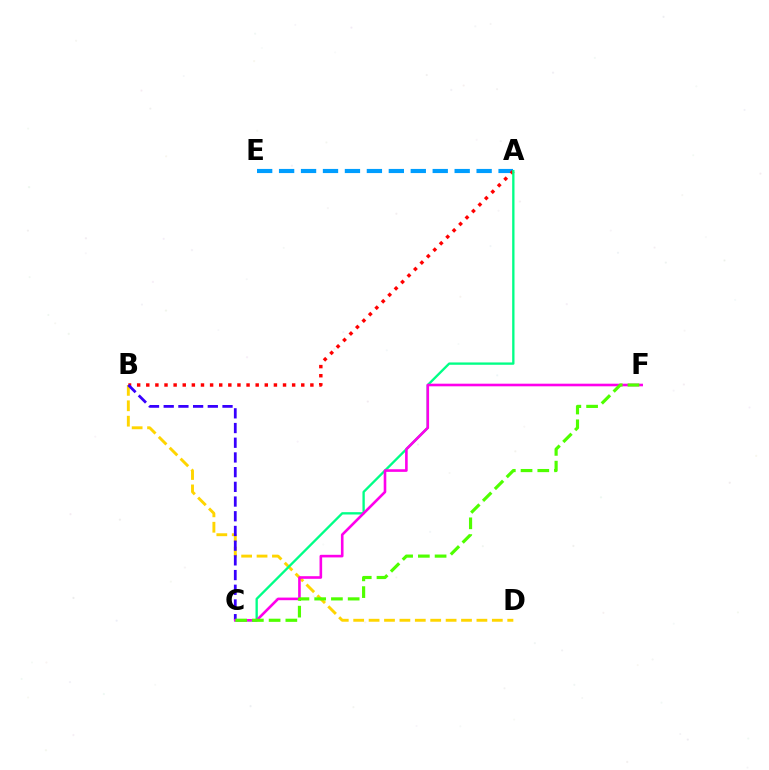{('B', 'D'): [{'color': '#ffd500', 'line_style': 'dashed', 'thickness': 2.09}], ('A', 'E'): [{'color': '#009eff', 'line_style': 'dashed', 'thickness': 2.98}], ('A', 'B'): [{'color': '#ff0000', 'line_style': 'dotted', 'thickness': 2.48}], ('A', 'C'): [{'color': '#00ff86', 'line_style': 'solid', 'thickness': 1.68}], ('B', 'C'): [{'color': '#3700ff', 'line_style': 'dashed', 'thickness': 2.0}], ('C', 'F'): [{'color': '#ff00ed', 'line_style': 'solid', 'thickness': 1.88}, {'color': '#4fff00', 'line_style': 'dashed', 'thickness': 2.27}]}